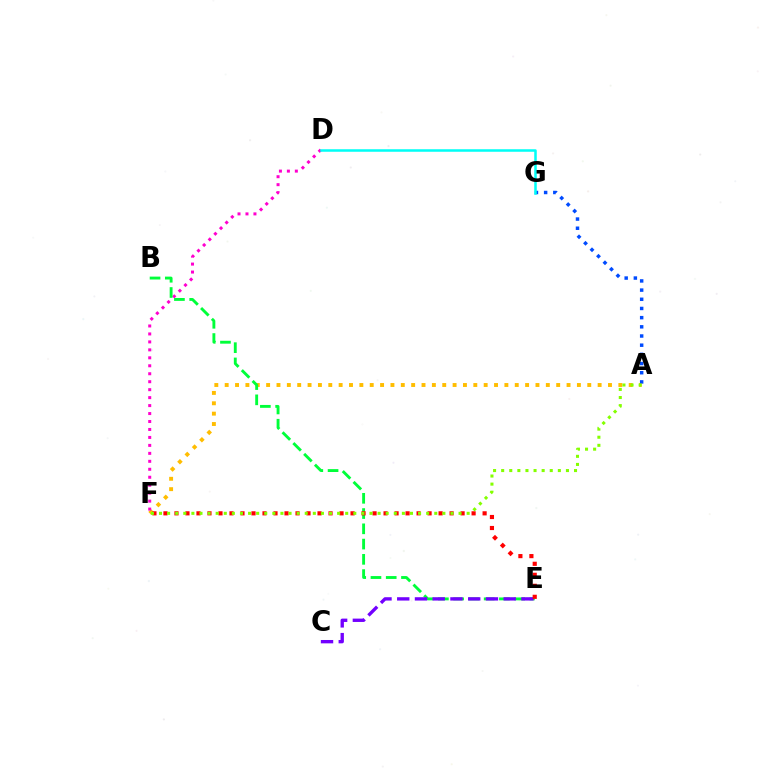{('A', 'F'): [{'color': '#ffbd00', 'line_style': 'dotted', 'thickness': 2.81}, {'color': '#84ff00', 'line_style': 'dotted', 'thickness': 2.2}], ('A', 'G'): [{'color': '#004bff', 'line_style': 'dotted', 'thickness': 2.49}], ('D', 'F'): [{'color': '#ff00cf', 'line_style': 'dotted', 'thickness': 2.16}], ('B', 'E'): [{'color': '#00ff39', 'line_style': 'dashed', 'thickness': 2.07}], ('D', 'G'): [{'color': '#00fff6', 'line_style': 'solid', 'thickness': 1.82}], ('C', 'E'): [{'color': '#7200ff', 'line_style': 'dashed', 'thickness': 2.41}], ('E', 'F'): [{'color': '#ff0000', 'line_style': 'dotted', 'thickness': 2.99}]}